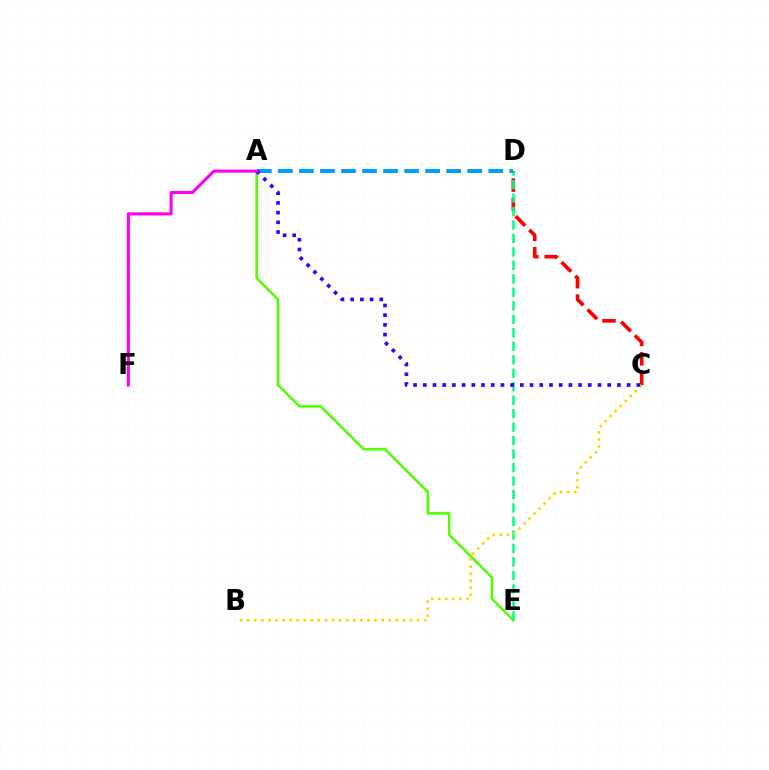{('A', 'E'): [{'color': '#4fff00', 'line_style': 'solid', 'thickness': 1.82}], ('C', 'D'): [{'color': '#ff0000', 'line_style': 'dashed', 'thickness': 2.63}], ('D', 'E'): [{'color': '#00ff86', 'line_style': 'dashed', 'thickness': 1.83}], ('A', 'D'): [{'color': '#009eff', 'line_style': 'dashed', 'thickness': 2.86}], ('B', 'C'): [{'color': '#ffd500', 'line_style': 'dotted', 'thickness': 1.92}], ('A', 'C'): [{'color': '#3700ff', 'line_style': 'dotted', 'thickness': 2.64}], ('A', 'F'): [{'color': '#ff00ed', 'line_style': 'solid', 'thickness': 2.23}]}